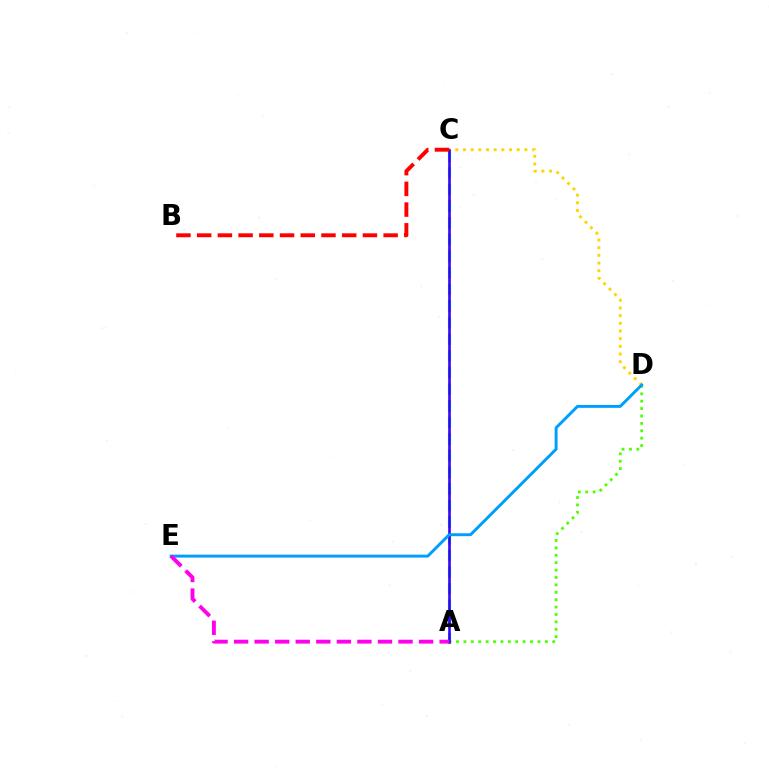{('A', 'D'): [{'color': '#4fff00', 'line_style': 'dotted', 'thickness': 2.01}], ('C', 'D'): [{'color': '#ffd500', 'line_style': 'dotted', 'thickness': 2.09}], ('A', 'C'): [{'color': '#00ff86', 'line_style': 'dashed', 'thickness': 2.26}, {'color': '#3700ff', 'line_style': 'solid', 'thickness': 1.87}], ('B', 'C'): [{'color': '#ff0000', 'line_style': 'dashed', 'thickness': 2.81}], ('D', 'E'): [{'color': '#009eff', 'line_style': 'solid', 'thickness': 2.11}], ('A', 'E'): [{'color': '#ff00ed', 'line_style': 'dashed', 'thickness': 2.79}]}